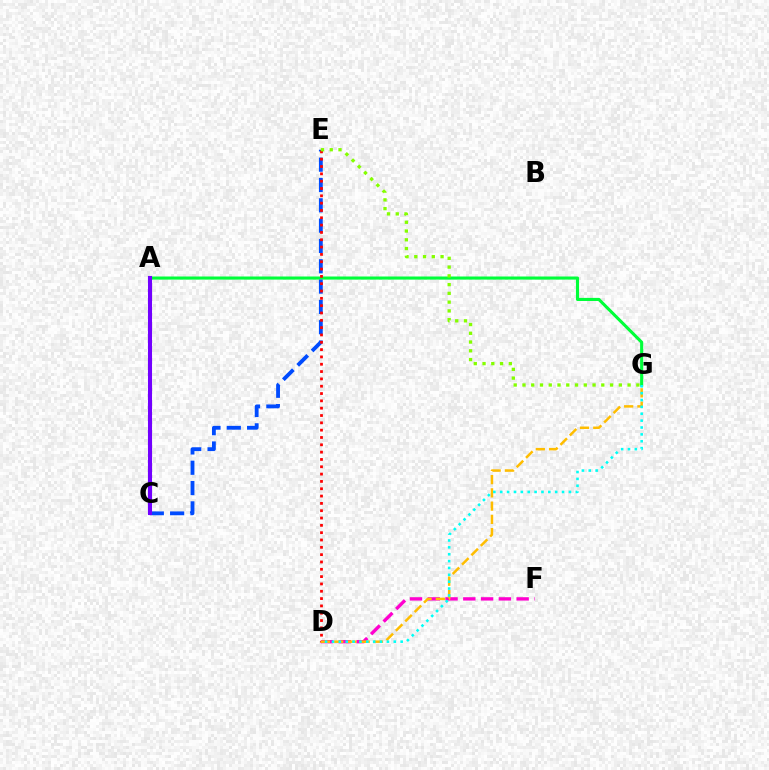{('D', 'F'): [{'color': '#ff00cf', 'line_style': 'dashed', 'thickness': 2.41}], ('A', 'G'): [{'color': '#00ff39', 'line_style': 'solid', 'thickness': 2.24}], ('C', 'E'): [{'color': '#004bff', 'line_style': 'dashed', 'thickness': 2.76}], ('A', 'C'): [{'color': '#7200ff', 'line_style': 'solid', 'thickness': 2.93}], ('D', 'E'): [{'color': '#ff0000', 'line_style': 'dotted', 'thickness': 1.99}], ('D', 'G'): [{'color': '#ffbd00', 'line_style': 'dashed', 'thickness': 1.8}, {'color': '#00fff6', 'line_style': 'dotted', 'thickness': 1.87}], ('E', 'G'): [{'color': '#84ff00', 'line_style': 'dotted', 'thickness': 2.38}]}